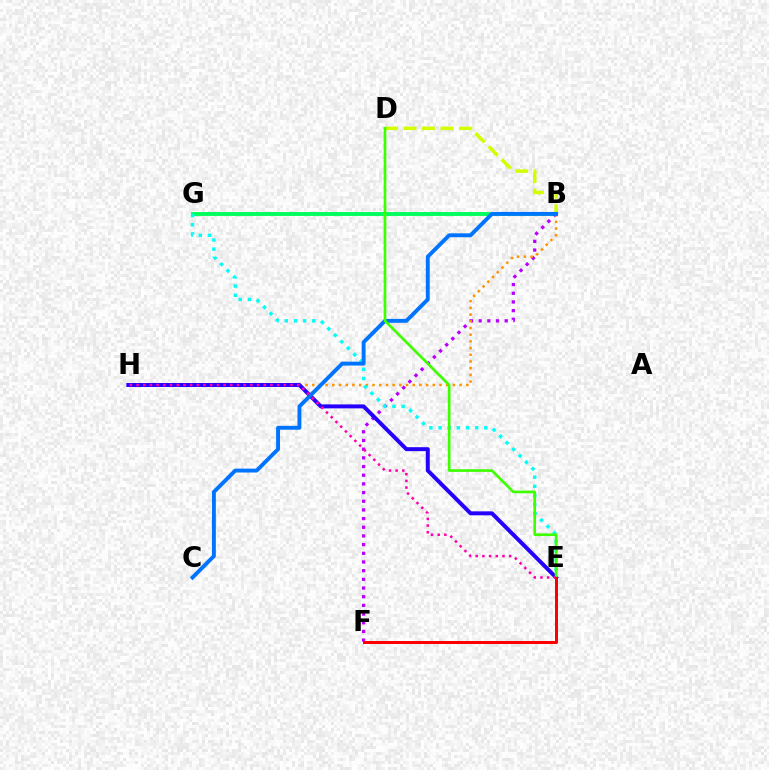{('B', 'G'): [{'color': '#00ff5c', 'line_style': 'solid', 'thickness': 2.79}], ('B', 'F'): [{'color': '#b900ff', 'line_style': 'dotted', 'thickness': 2.36}], ('B', 'D'): [{'color': '#d1ff00', 'line_style': 'dashed', 'thickness': 2.51}], ('B', 'H'): [{'color': '#ff9400', 'line_style': 'dotted', 'thickness': 1.82}], ('E', 'H'): [{'color': '#2500ff', 'line_style': 'solid', 'thickness': 2.86}, {'color': '#ff00ac', 'line_style': 'dotted', 'thickness': 1.82}], ('E', 'G'): [{'color': '#00fff6', 'line_style': 'dotted', 'thickness': 2.49}], ('B', 'C'): [{'color': '#0074ff', 'line_style': 'solid', 'thickness': 2.81}], ('D', 'E'): [{'color': '#3dff00', 'line_style': 'solid', 'thickness': 1.92}], ('E', 'F'): [{'color': '#ff0000', 'line_style': 'solid', 'thickness': 2.15}]}